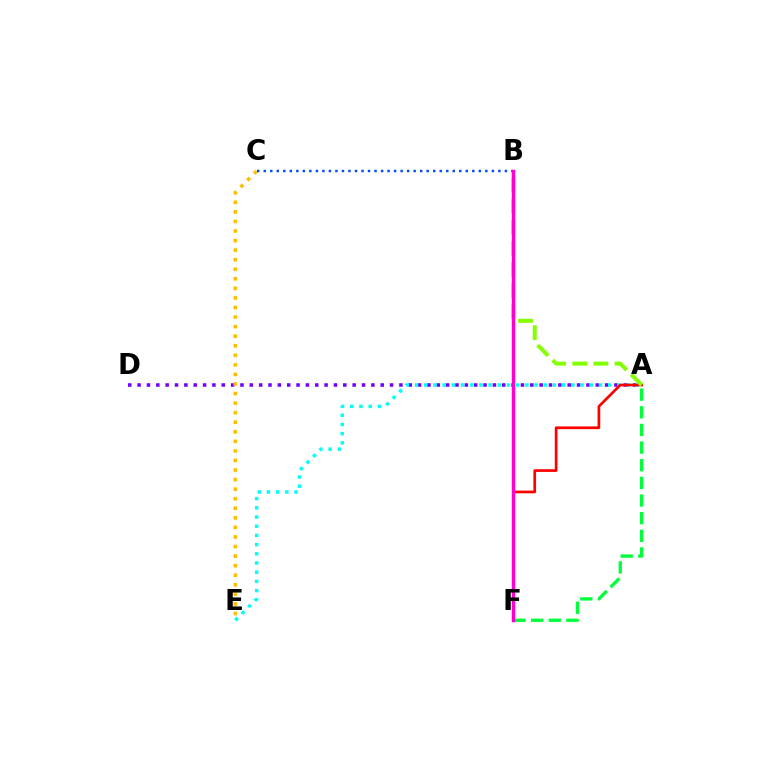{('A', 'D'): [{'color': '#7200ff', 'line_style': 'dotted', 'thickness': 2.54}], ('A', 'E'): [{'color': '#00fff6', 'line_style': 'dotted', 'thickness': 2.5}], ('C', 'E'): [{'color': '#ffbd00', 'line_style': 'dotted', 'thickness': 2.6}], ('A', 'F'): [{'color': '#ff0000', 'line_style': 'solid', 'thickness': 1.94}, {'color': '#00ff39', 'line_style': 'dashed', 'thickness': 2.4}], ('A', 'B'): [{'color': '#84ff00', 'line_style': 'dashed', 'thickness': 2.87}], ('B', 'C'): [{'color': '#004bff', 'line_style': 'dotted', 'thickness': 1.77}], ('B', 'F'): [{'color': '#ff00cf', 'line_style': 'solid', 'thickness': 2.47}]}